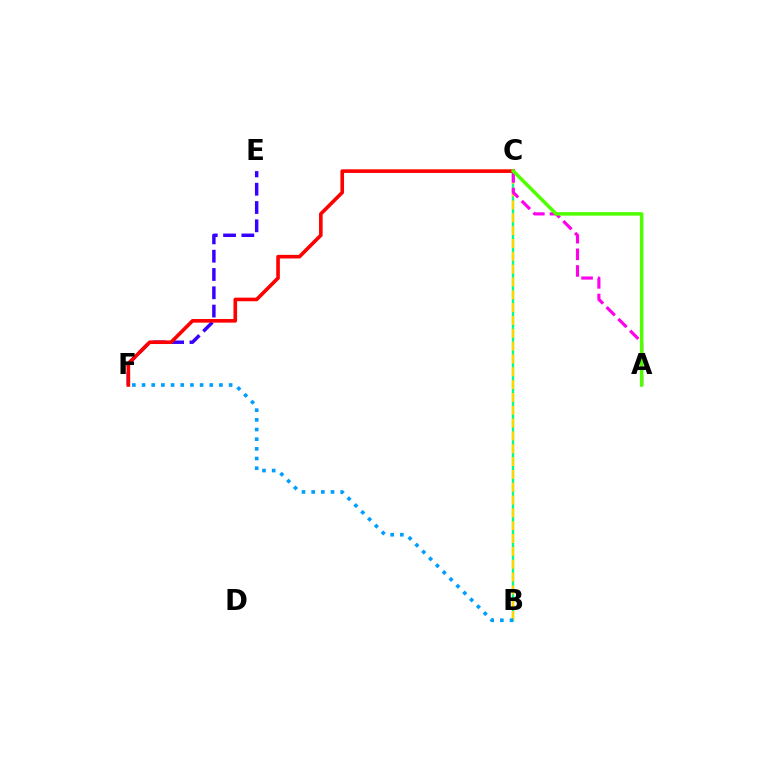{('E', 'F'): [{'color': '#3700ff', 'line_style': 'dashed', 'thickness': 2.48}], ('B', 'C'): [{'color': '#00ff86', 'line_style': 'solid', 'thickness': 1.67}, {'color': '#ffd500', 'line_style': 'dashed', 'thickness': 1.74}], ('A', 'C'): [{'color': '#ff00ed', 'line_style': 'dashed', 'thickness': 2.26}, {'color': '#4fff00', 'line_style': 'solid', 'thickness': 2.52}], ('C', 'F'): [{'color': '#ff0000', 'line_style': 'solid', 'thickness': 2.6}], ('B', 'F'): [{'color': '#009eff', 'line_style': 'dotted', 'thickness': 2.63}]}